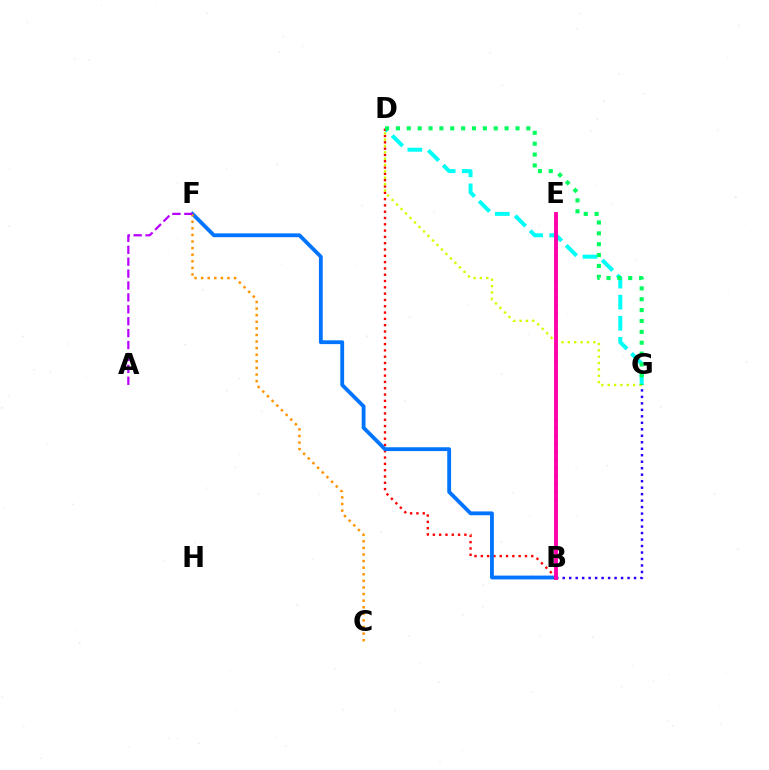{('D', 'G'): [{'color': '#00fff6', 'line_style': 'dashed', 'thickness': 2.86}, {'color': '#d1ff00', 'line_style': 'dotted', 'thickness': 1.73}, {'color': '#00ff5c', 'line_style': 'dotted', 'thickness': 2.95}], ('B', 'E'): [{'color': '#3dff00', 'line_style': 'dotted', 'thickness': 2.21}, {'color': '#ff00ac', 'line_style': 'solid', 'thickness': 2.79}], ('B', 'D'): [{'color': '#ff0000', 'line_style': 'dotted', 'thickness': 1.71}], ('B', 'G'): [{'color': '#2500ff', 'line_style': 'dotted', 'thickness': 1.76}], ('B', 'F'): [{'color': '#0074ff', 'line_style': 'solid', 'thickness': 2.75}], ('C', 'F'): [{'color': '#ff9400', 'line_style': 'dotted', 'thickness': 1.79}], ('A', 'F'): [{'color': '#b900ff', 'line_style': 'dashed', 'thickness': 1.62}]}